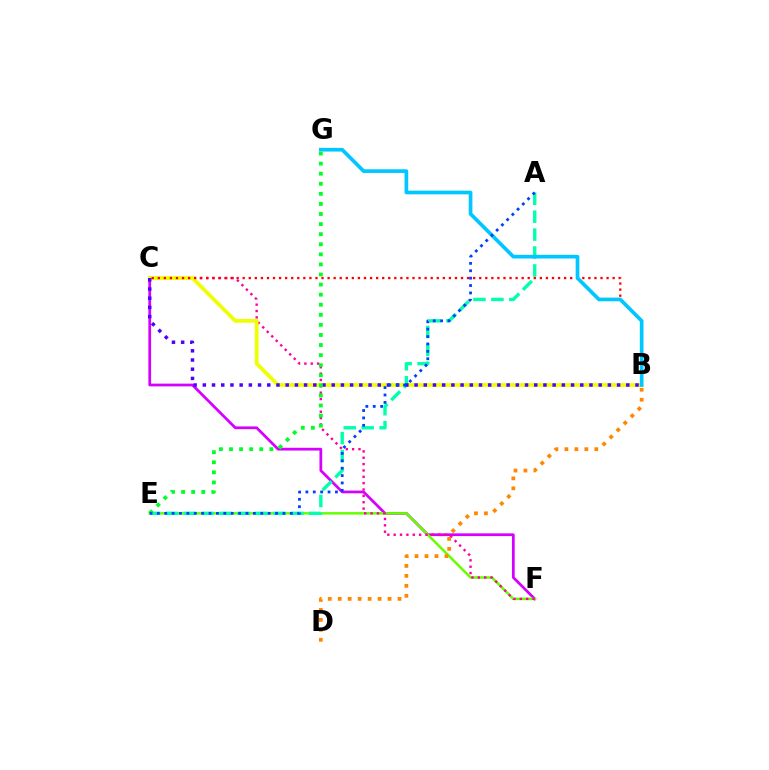{('C', 'F'): [{'color': '#d600ff', 'line_style': 'solid', 'thickness': 1.98}, {'color': '#ff00a0', 'line_style': 'dotted', 'thickness': 1.73}], ('E', 'F'): [{'color': '#66ff00', 'line_style': 'solid', 'thickness': 1.8}], ('B', 'C'): [{'color': '#eeff00', 'line_style': 'solid', 'thickness': 2.7}, {'color': '#ff0000', 'line_style': 'dotted', 'thickness': 1.65}, {'color': '#4f00ff', 'line_style': 'dotted', 'thickness': 2.5}], ('A', 'E'): [{'color': '#00ffaf', 'line_style': 'dashed', 'thickness': 2.43}, {'color': '#003fff', 'line_style': 'dotted', 'thickness': 2.01}], ('B', 'D'): [{'color': '#ff8800', 'line_style': 'dotted', 'thickness': 2.71}], ('B', 'G'): [{'color': '#00c7ff', 'line_style': 'solid', 'thickness': 2.65}], ('E', 'G'): [{'color': '#00ff27', 'line_style': 'dotted', 'thickness': 2.74}]}